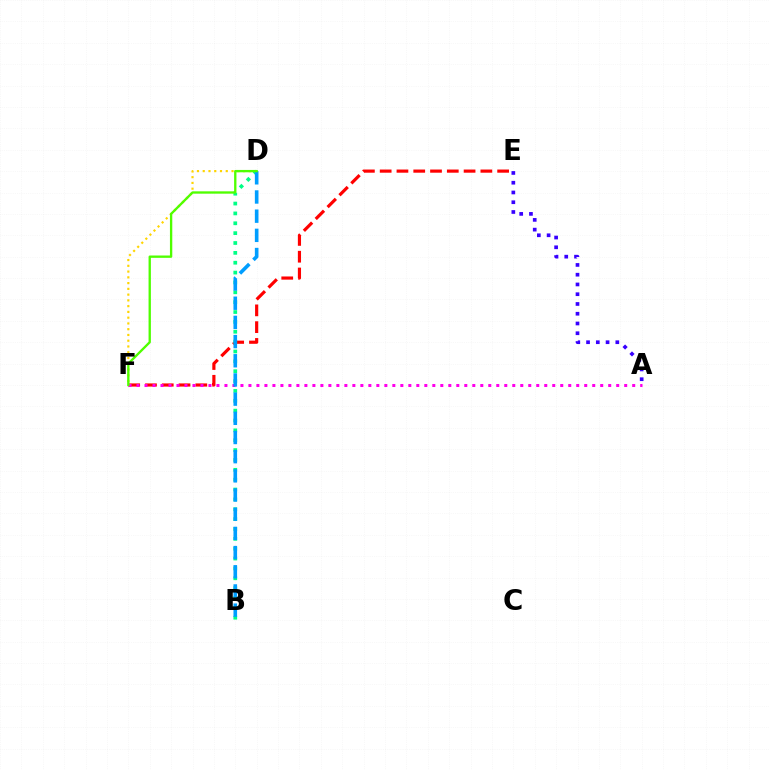{('E', 'F'): [{'color': '#ff0000', 'line_style': 'dashed', 'thickness': 2.28}], ('D', 'F'): [{'color': '#ffd500', 'line_style': 'dotted', 'thickness': 1.57}, {'color': '#4fff00', 'line_style': 'solid', 'thickness': 1.68}], ('B', 'D'): [{'color': '#00ff86', 'line_style': 'dotted', 'thickness': 2.68}, {'color': '#009eff', 'line_style': 'dashed', 'thickness': 2.61}], ('A', 'F'): [{'color': '#ff00ed', 'line_style': 'dotted', 'thickness': 2.17}], ('A', 'E'): [{'color': '#3700ff', 'line_style': 'dotted', 'thickness': 2.65}]}